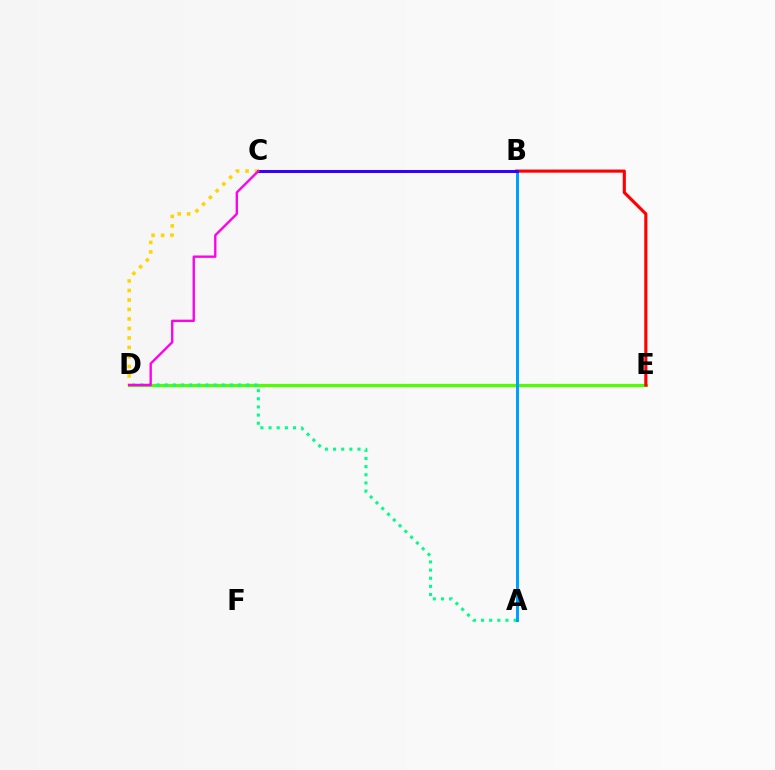{('C', 'D'): [{'color': '#ffd500', 'line_style': 'dotted', 'thickness': 2.58}, {'color': '#ff00ed', 'line_style': 'solid', 'thickness': 1.7}], ('D', 'E'): [{'color': '#4fff00', 'line_style': 'solid', 'thickness': 2.3}], ('A', 'D'): [{'color': '#00ff86', 'line_style': 'dotted', 'thickness': 2.21}], ('B', 'E'): [{'color': '#ff0000', 'line_style': 'solid', 'thickness': 2.24}], ('A', 'B'): [{'color': '#009eff', 'line_style': 'solid', 'thickness': 2.14}], ('B', 'C'): [{'color': '#3700ff', 'line_style': 'solid', 'thickness': 2.17}]}